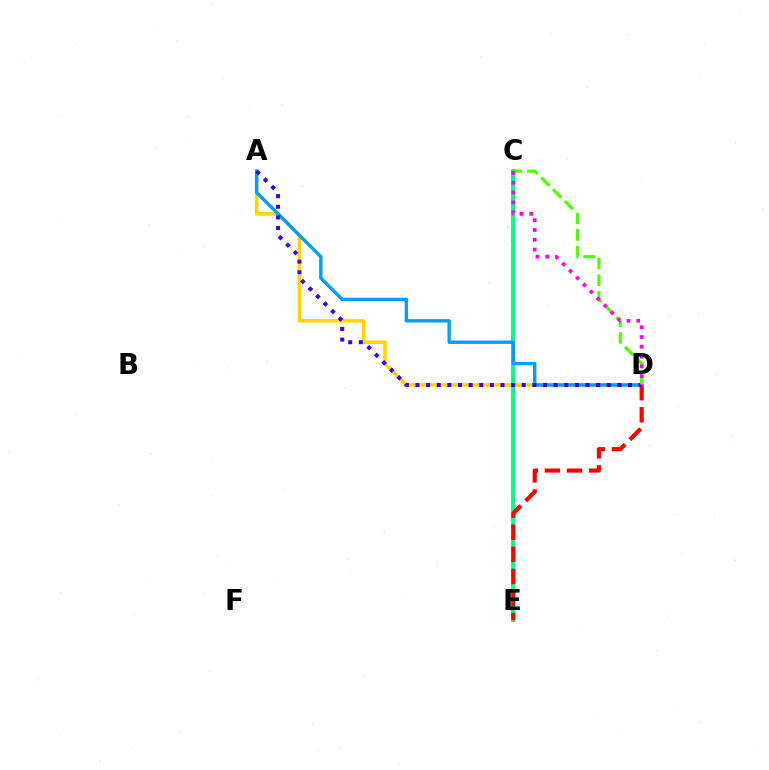{('C', 'E'): [{'color': '#00ff86', 'line_style': 'solid', 'thickness': 2.83}], ('A', 'D'): [{'color': '#ffd500', 'line_style': 'solid', 'thickness': 2.57}, {'color': '#009eff', 'line_style': 'solid', 'thickness': 2.44}, {'color': '#3700ff', 'line_style': 'dotted', 'thickness': 2.89}], ('D', 'E'): [{'color': '#ff0000', 'line_style': 'dashed', 'thickness': 3.0}], ('C', 'D'): [{'color': '#4fff00', 'line_style': 'dashed', 'thickness': 2.26}, {'color': '#ff00ed', 'line_style': 'dotted', 'thickness': 2.66}]}